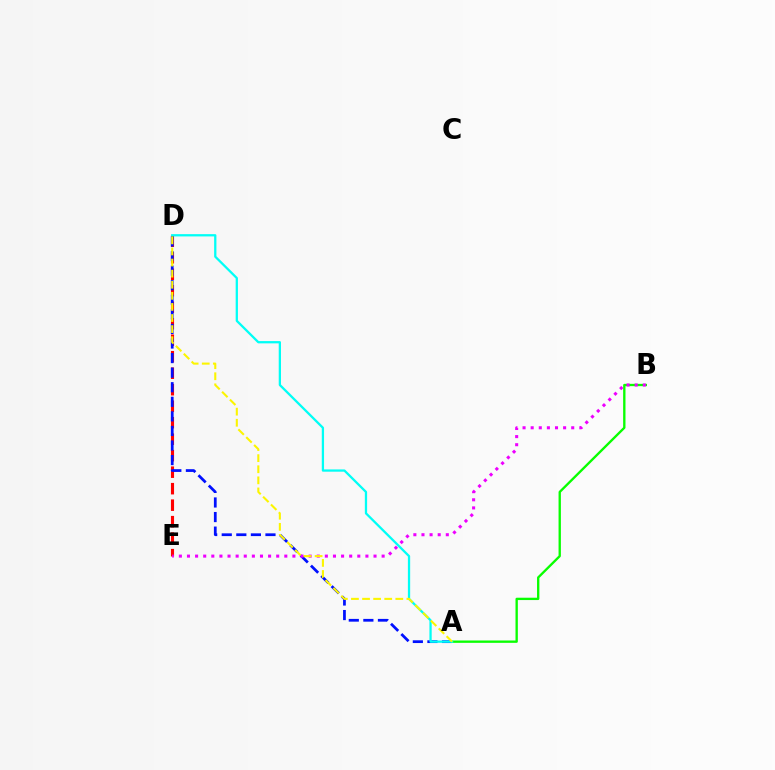{('D', 'E'): [{'color': '#ff0000', 'line_style': 'dashed', 'thickness': 2.24}], ('A', 'D'): [{'color': '#0010ff', 'line_style': 'dashed', 'thickness': 1.98}, {'color': '#00fff6', 'line_style': 'solid', 'thickness': 1.64}, {'color': '#fcf500', 'line_style': 'dashed', 'thickness': 1.51}], ('A', 'B'): [{'color': '#08ff00', 'line_style': 'solid', 'thickness': 1.68}], ('B', 'E'): [{'color': '#ee00ff', 'line_style': 'dotted', 'thickness': 2.2}]}